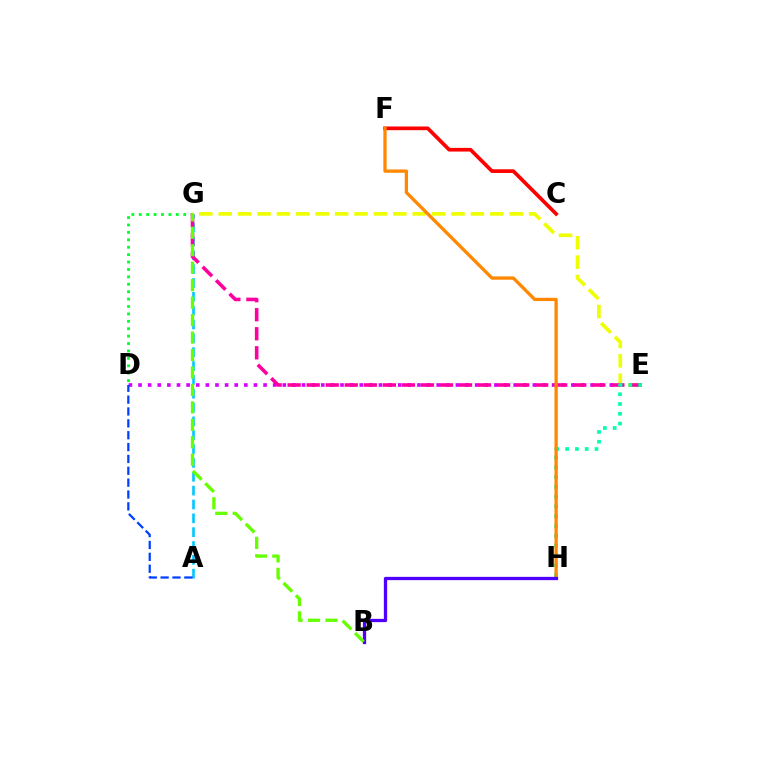{('D', 'G'): [{'color': '#00ff27', 'line_style': 'dotted', 'thickness': 2.01}], ('D', 'E'): [{'color': '#d600ff', 'line_style': 'dotted', 'thickness': 2.61}], ('C', 'F'): [{'color': '#ff0000', 'line_style': 'solid', 'thickness': 2.65}], ('E', 'G'): [{'color': '#eeff00', 'line_style': 'dashed', 'thickness': 2.64}, {'color': '#ff00a0', 'line_style': 'dashed', 'thickness': 2.59}], ('A', 'G'): [{'color': '#00c7ff', 'line_style': 'dashed', 'thickness': 1.88}], ('A', 'D'): [{'color': '#003fff', 'line_style': 'dashed', 'thickness': 1.61}], ('E', 'H'): [{'color': '#00ffaf', 'line_style': 'dotted', 'thickness': 2.66}], ('F', 'H'): [{'color': '#ff8800', 'line_style': 'solid', 'thickness': 2.37}], ('B', 'H'): [{'color': '#4f00ff', 'line_style': 'solid', 'thickness': 2.36}], ('B', 'G'): [{'color': '#66ff00', 'line_style': 'dashed', 'thickness': 2.37}]}